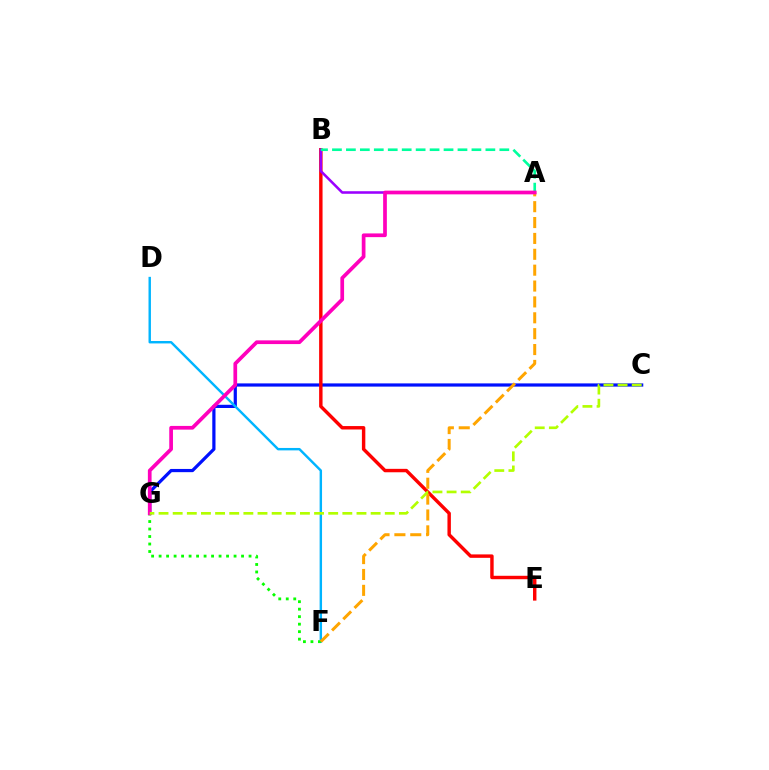{('C', 'G'): [{'color': '#0010ff', 'line_style': 'solid', 'thickness': 2.31}, {'color': '#b3ff00', 'line_style': 'dashed', 'thickness': 1.92}], ('D', 'F'): [{'color': '#00b5ff', 'line_style': 'solid', 'thickness': 1.74}], ('B', 'E'): [{'color': '#ff0000', 'line_style': 'solid', 'thickness': 2.47}], ('A', 'B'): [{'color': '#9b00ff', 'line_style': 'solid', 'thickness': 1.84}, {'color': '#00ff9d', 'line_style': 'dashed', 'thickness': 1.89}], ('F', 'G'): [{'color': '#08ff00', 'line_style': 'dotted', 'thickness': 2.04}], ('A', 'F'): [{'color': '#ffa500', 'line_style': 'dashed', 'thickness': 2.16}], ('A', 'G'): [{'color': '#ff00bd', 'line_style': 'solid', 'thickness': 2.67}]}